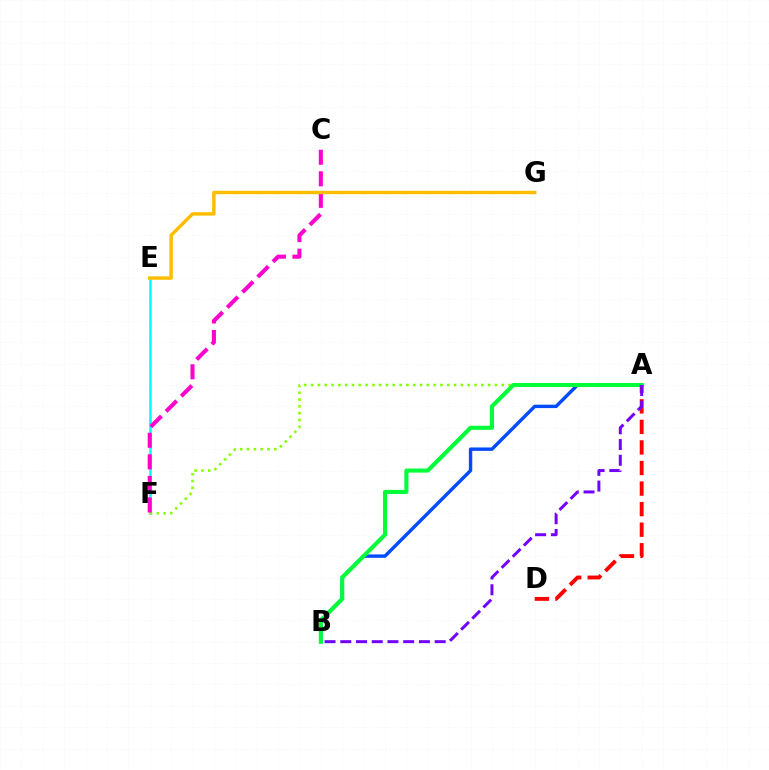{('A', 'B'): [{'color': '#004bff', 'line_style': 'solid', 'thickness': 2.45}, {'color': '#00ff39', 'line_style': 'solid', 'thickness': 2.94}, {'color': '#7200ff', 'line_style': 'dashed', 'thickness': 2.14}], ('E', 'F'): [{'color': '#00fff6', 'line_style': 'solid', 'thickness': 1.83}], ('A', 'F'): [{'color': '#84ff00', 'line_style': 'dotted', 'thickness': 1.85}], ('C', 'F'): [{'color': '#ff00cf', 'line_style': 'dashed', 'thickness': 2.93}], ('A', 'D'): [{'color': '#ff0000', 'line_style': 'dashed', 'thickness': 2.79}], ('E', 'G'): [{'color': '#ffbd00', 'line_style': 'solid', 'thickness': 2.49}]}